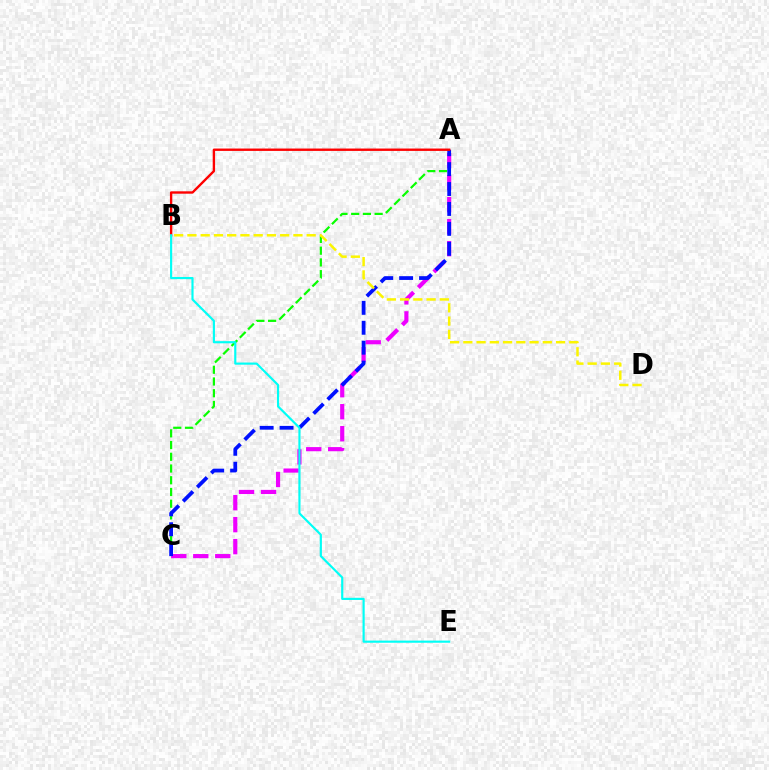{('A', 'C'): [{'color': '#08ff00', 'line_style': 'dashed', 'thickness': 1.59}, {'color': '#ee00ff', 'line_style': 'dashed', 'thickness': 2.99}, {'color': '#0010ff', 'line_style': 'dashed', 'thickness': 2.71}], ('B', 'D'): [{'color': '#fcf500', 'line_style': 'dashed', 'thickness': 1.8}], ('A', 'B'): [{'color': '#ff0000', 'line_style': 'solid', 'thickness': 1.71}], ('B', 'E'): [{'color': '#00fff6', 'line_style': 'solid', 'thickness': 1.55}]}